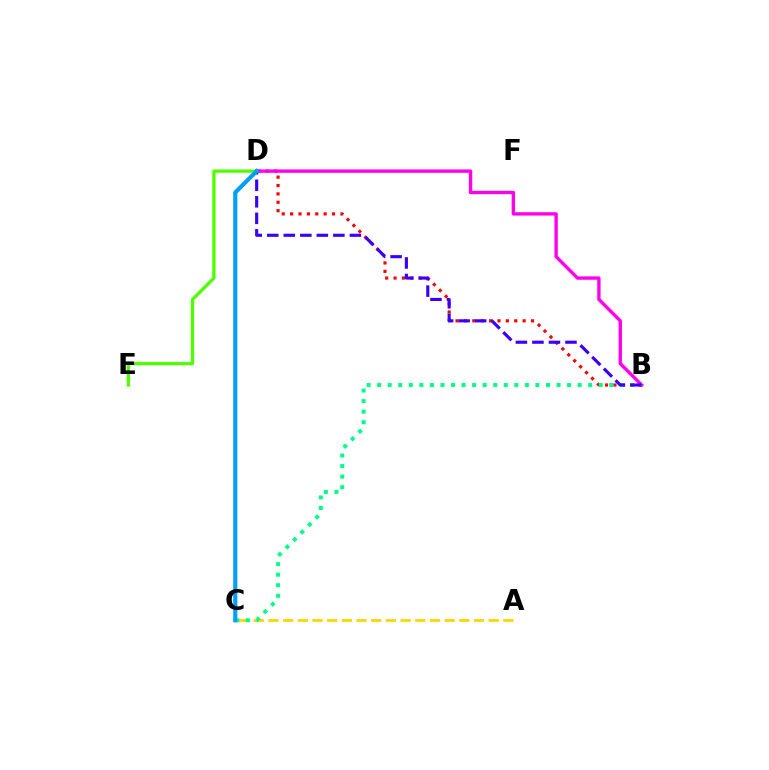{('A', 'C'): [{'color': '#ffd500', 'line_style': 'dashed', 'thickness': 1.99}], ('B', 'D'): [{'color': '#ff0000', 'line_style': 'dotted', 'thickness': 2.28}, {'color': '#ff00ed', 'line_style': 'solid', 'thickness': 2.43}, {'color': '#3700ff', 'line_style': 'dashed', 'thickness': 2.25}], ('D', 'E'): [{'color': '#4fff00', 'line_style': 'solid', 'thickness': 2.37}], ('B', 'C'): [{'color': '#00ff86', 'line_style': 'dotted', 'thickness': 2.87}], ('C', 'D'): [{'color': '#009eff', 'line_style': 'solid', 'thickness': 2.97}]}